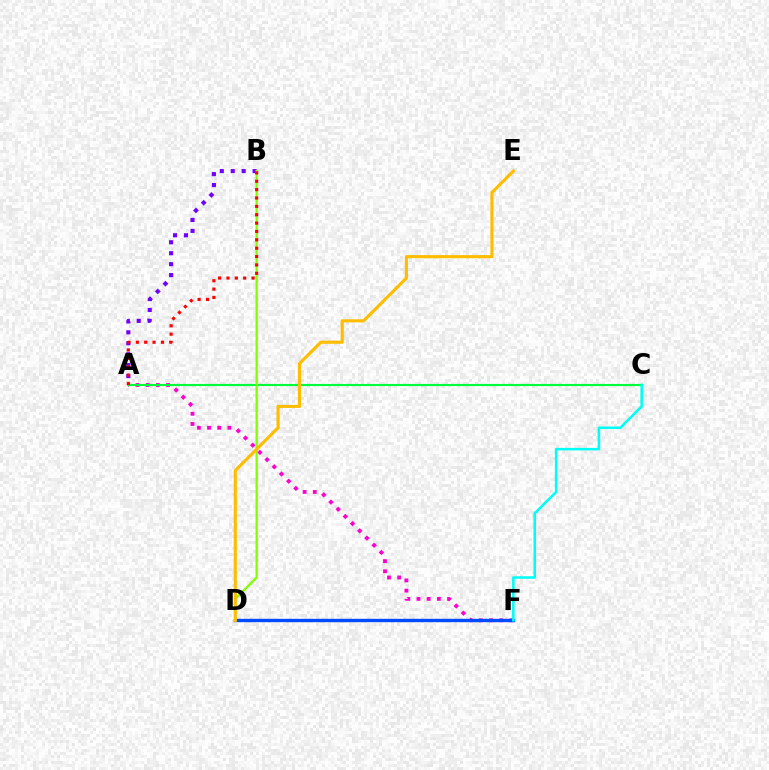{('A', 'B'): [{'color': '#7200ff', 'line_style': 'dotted', 'thickness': 2.97}, {'color': '#ff0000', 'line_style': 'dotted', 'thickness': 2.27}], ('A', 'F'): [{'color': '#ff00cf', 'line_style': 'dotted', 'thickness': 2.77}], ('A', 'C'): [{'color': '#00ff39', 'line_style': 'solid', 'thickness': 1.53}], ('D', 'F'): [{'color': '#004bff', 'line_style': 'solid', 'thickness': 2.43}], ('B', 'D'): [{'color': '#84ff00', 'line_style': 'solid', 'thickness': 1.67}], ('C', 'F'): [{'color': '#00fff6', 'line_style': 'solid', 'thickness': 1.83}], ('D', 'E'): [{'color': '#ffbd00', 'line_style': 'solid', 'thickness': 2.25}]}